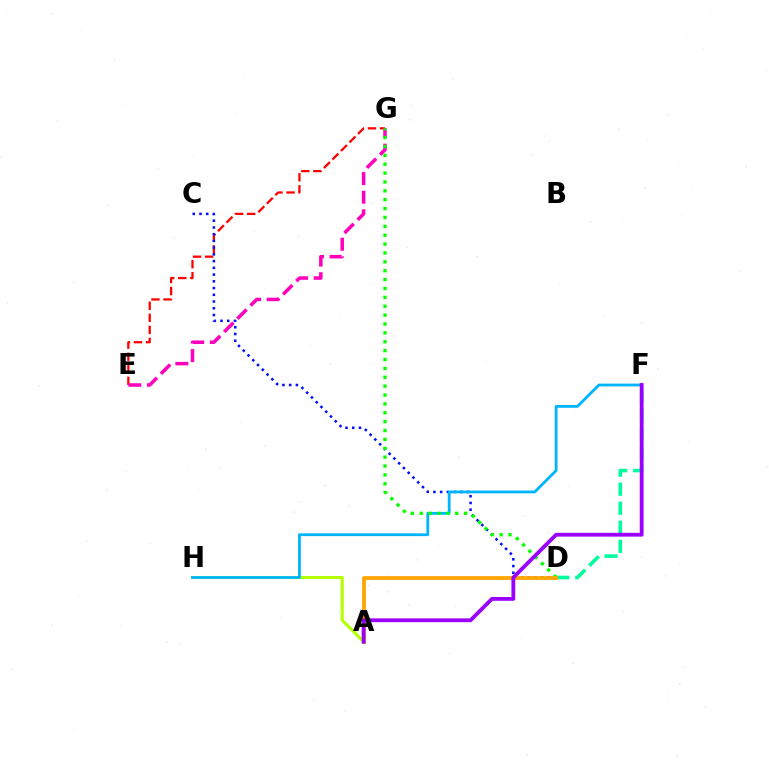{('E', 'G'): [{'color': '#ff0000', 'line_style': 'dashed', 'thickness': 1.64}, {'color': '#ff00bd', 'line_style': 'dashed', 'thickness': 2.53}], ('A', 'H'): [{'color': '#b3ff00', 'line_style': 'solid', 'thickness': 2.21}], ('C', 'D'): [{'color': '#0010ff', 'line_style': 'dotted', 'thickness': 1.83}], ('D', 'F'): [{'color': '#00ff9d', 'line_style': 'dashed', 'thickness': 2.59}], ('F', 'H'): [{'color': '#00b5ff', 'line_style': 'solid', 'thickness': 2.01}], ('D', 'G'): [{'color': '#08ff00', 'line_style': 'dotted', 'thickness': 2.41}], ('A', 'D'): [{'color': '#ffa500', 'line_style': 'solid', 'thickness': 2.72}], ('A', 'F'): [{'color': '#9b00ff', 'line_style': 'solid', 'thickness': 2.74}]}